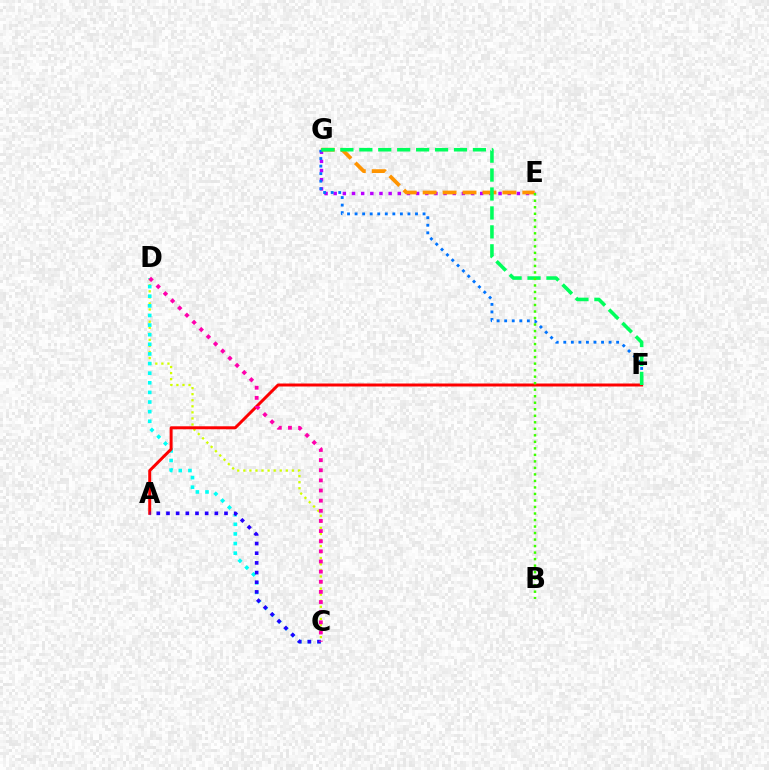{('E', 'G'): [{'color': '#b900ff', 'line_style': 'dotted', 'thickness': 2.49}, {'color': '#ff9400', 'line_style': 'dashed', 'thickness': 2.71}], ('C', 'D'): [{'color': '#d1ff00', 'line_style': 'dotted', 'thickness': 1.65}, {'color': '#00fff6', 'line_style': 'dotted', 'thickness': 2.61}, {'color': '#ff00ac', 'line_style': 'dotted', 'thickness': 2.75}], ('A', 'F'): [{'color': '#ff0000', 'line_style': 'solid', 'thickness': 2.14}], ('F', 'G'): [{'color': '#0074ff', 'line_style': 'dotted', 'thickness': 2.05}, {'color': '#00ff5c', 'line_style': 'dashed', 'thickness': 2.57}], ('A', 'C'): [{'color': '#2500ff', 'line_style': 'dotted', 'thickness': 2.63}], ('B', 'E'): [{'color': '#3dff00', 'line_style': 'dotted', 'thickness': 1.77}]}